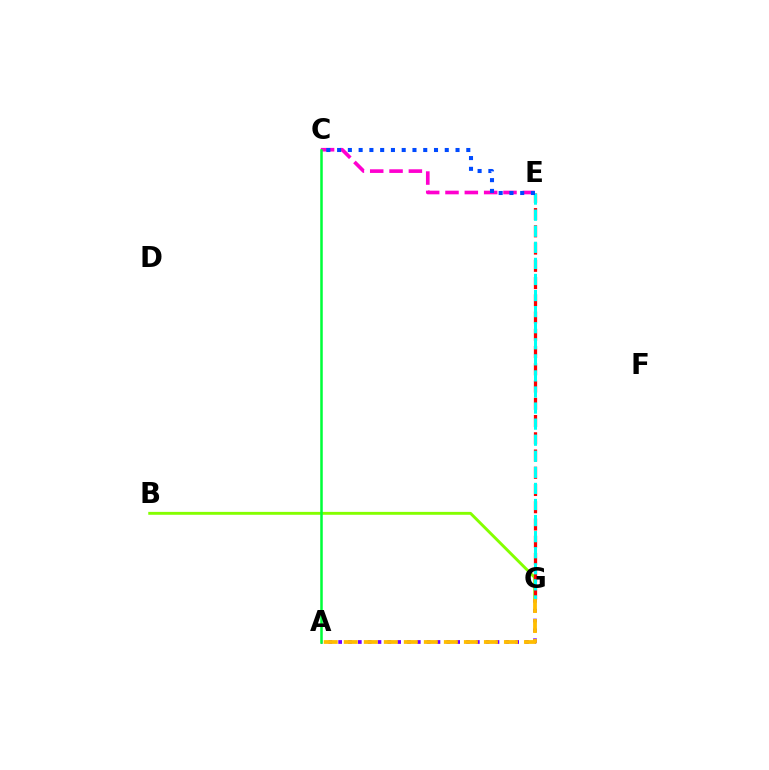{('B', 'G'): [{'color': '#84ff00', 'line_style': 'solid', 'thickness': 2.09}], ('C', 'E'): [{'color': '#ff00cf', 'line_style': 'dashed', 'thickness': 2.63}, {'color': '#004bff', 'line_style': 'dotted', 'thickness': 2.93}], ('E', 'G'): [{'color': '#ff0000', 'line_style': 'dashed', 'thickness': 2.34}, {'color': '#00fff6', 'line_style': 'dashed', 'thickness': 2.18}], ('A', 'G'): [{'color': '#7200ff', 'line_style': 'dotted', 'thickness': 2.67}, {'color': '#ffbd00', 'line_style': 'dashed', 'thickness': 2.72}], ('A', 'C'): [{'color': '#00ff39', 'line_style': 'solid', 'thickness': 1.82}]}